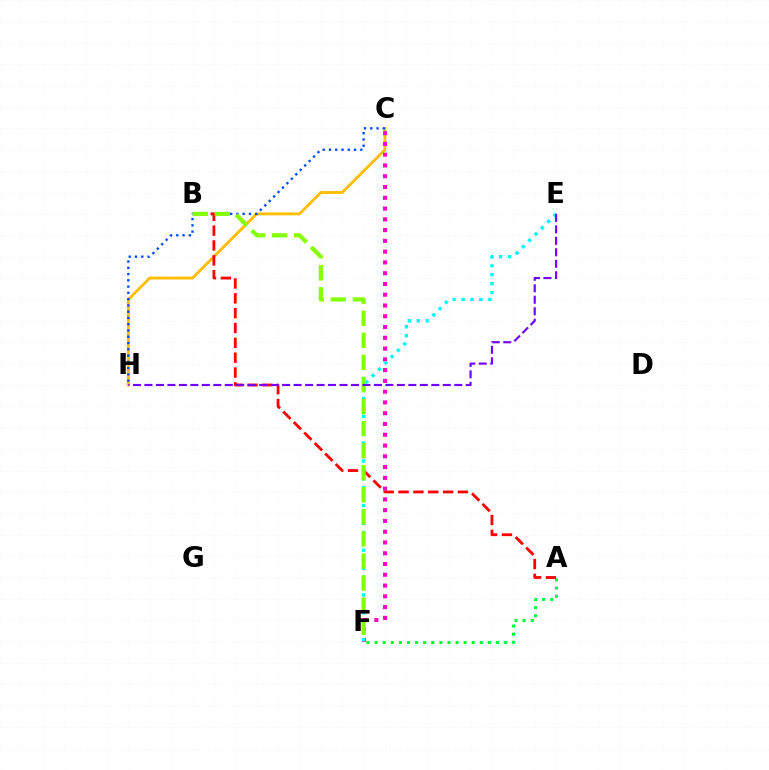{('A', 'F'): [{'color': '#00ff39', 'line_style': 'dotted', 'thickness': 2.2}], ('C', 'H'): [{'color': '#ffbd00', 'line_style': 'solid', 'thickness': 2.06}, {'color': '#004bff', 'line_style': 'dotted', 'thickness': 1.7}], ('A', 'B'): [{'color': '#ff0000', 'line_style': 'dashed', 'thickness': 2.02}], ('C', 'F'): [{'color': '#ff00cf', 'line_style': 'dotted', 'thickness': 2.93}], ('E', 'F'): [{'color': '#00fff6', 'line_style': 'dotted', 'thickness': 2.43}], ('B', 'F'): [{'color': '#84ff00', 'line_style': 'dashed', 'thickness': 3.0}], ('E', 'H'): [{'color': '#7200ff', 'line_style': 'dashed', 'thickness': 1.56}]}